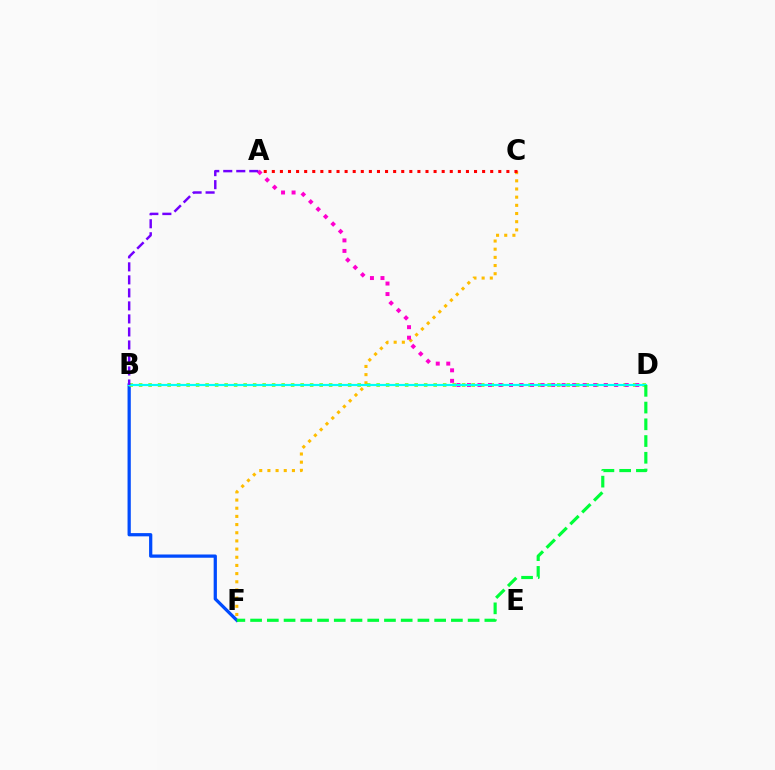{('C', 'F'): [{'color': '#ffbd00', 'line_style': 'dotted', 'thickness': 2.22}], ('B', 'F'): [{'color': '#004bff', 'line_style': 'solid', 'thickness': 2.34}], ('A', 'C'): [{'color': '#ff0000', 'line_style': 'dotted', 'thickness': 2.2}], ('B', 'D'): [{'color': '#84ff00', 'line_style': 'dotted', 'thickness': 2.58}, {'color': '#00fff6', 'line_style': 'solid', 'thickness': 1.57}], ('A', 'D'): [{'color': '#ff00cf', 'line_style': 'dotted', 'thickness': 2.86}], ('D', 'F'): [{'color': '#00ff39', 'line_style': 'dashed', 'thickness': 2.27}], ('A', 'B'): [{'color': '#7200ff', 'line_style': 'dashed', 'thickness': 1.77}]}